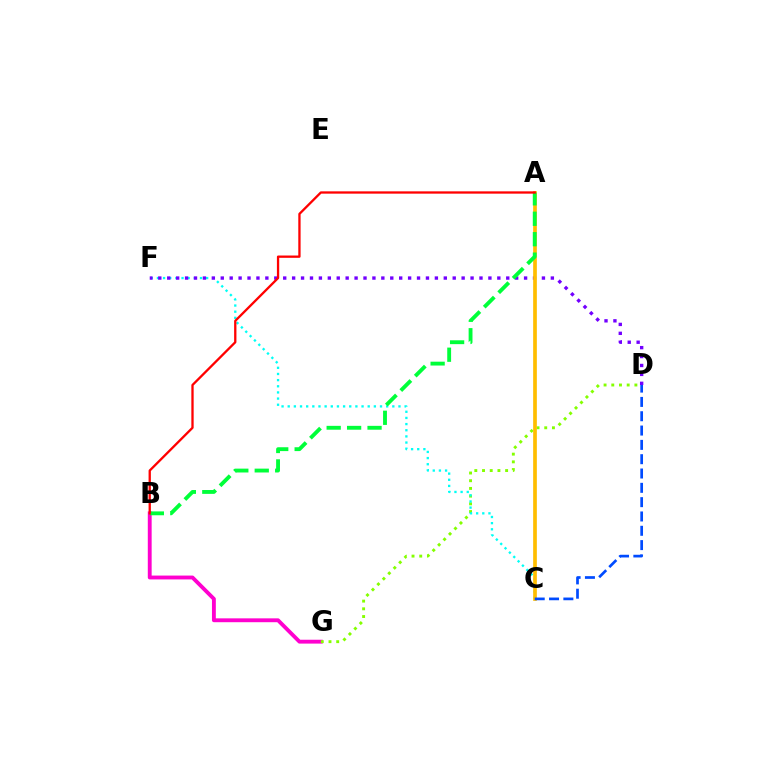{('B', 'G'): [{'color': '#ff00cf', 'line_style': 'solid', 'thickness': 2.78}], ('D', 'G'): [{'color': '#84ff00', 'line_style': 'dotted', 'thickness': 2.09}], ('C', 'F'): [{'color': '#00fff6', 'line_style': 'dotted', 'thickness': 1.67}], ('D', 'F'): [{'color': '#7200ff', 'line_style': 'dotted', 'thickness': 2.42}], ('A', 'C'): [{'color': '#ffbd00', 'line_style': 'solid', 'thickness': 2.66}], ('C', 'D'): [{'color': '#004bff', 'line_style': 'dashed', 'thickness': 1.95}], ('A', 'B'): [{'color': '#00ff39', 'line_style': 'dashed', 'thickness': 2.78}, {'color': '#ff0000', 'line_style': 'solid', 'thickness': 1.66}]}